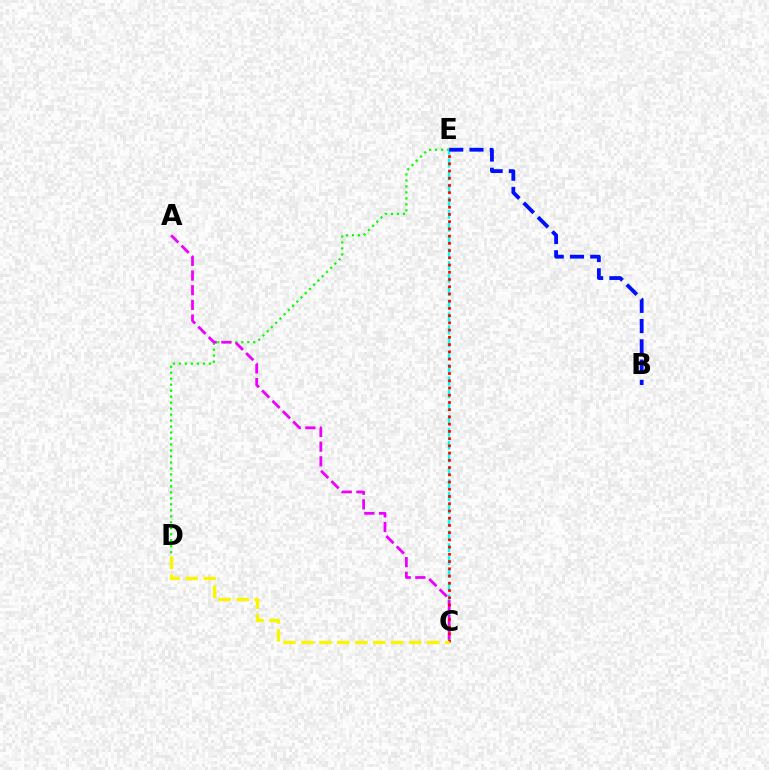{('D', 'E'): [{'color': '#08ff00', 'line_style': 'dotted', 'thickness': 1.63}], ('C', 'E'): [{'color': '#00fff6', 'line_style': 'dashed', 'thickness': 1.74}, {'color': '#ff0000', 'line_style': 'dotted', 'thickness': 1.97}], ('A', 'C'): [{'color': '#ee00ff', 'line_style': 'dashed', 'thickness': 1.99}], ('B', 'E'): [{'color': '#0010ff', 'line_style': 'dashed', 'thickness': 2.75}], ('C', 'D'): [{'color': '#fcf500', 'line_style': 'dashed', 'thickness': 2.44}]}